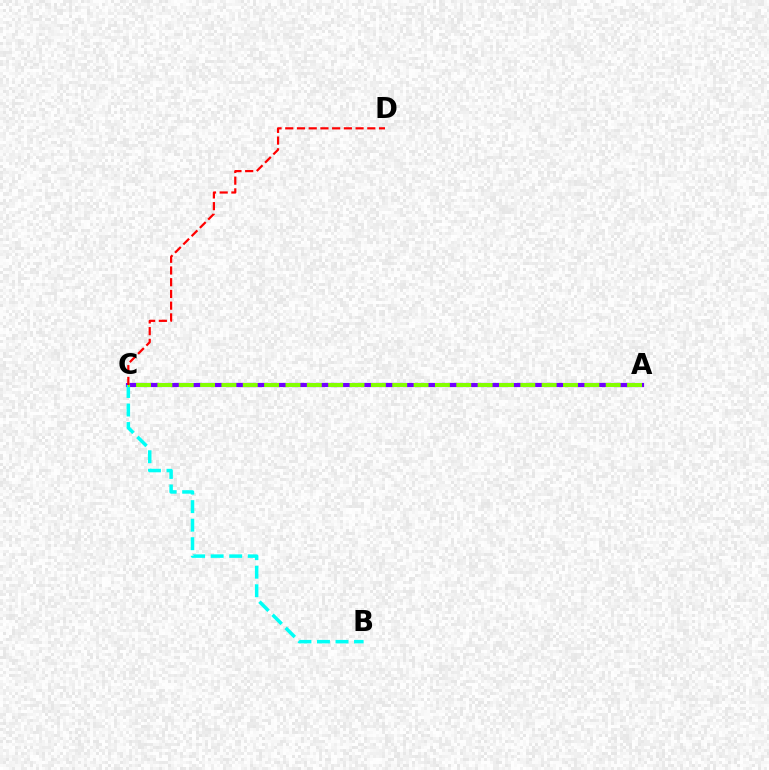{('A', 'C'): [{'color': '#7200ff', 'line_style': 'solid', 'thickness': 3.0}, {'color': '#84ff00', 'line_style': 'dashed', 'thickness': 2.9}], ('B', 'C'): [{'color': '#00fff6', 'line_style': 'dashed', 'thickness': 2.52}], ('C', 'D'): [{'color': '#ff0000', 'line_style': 'dashed', 'thickness': 1.59}]}